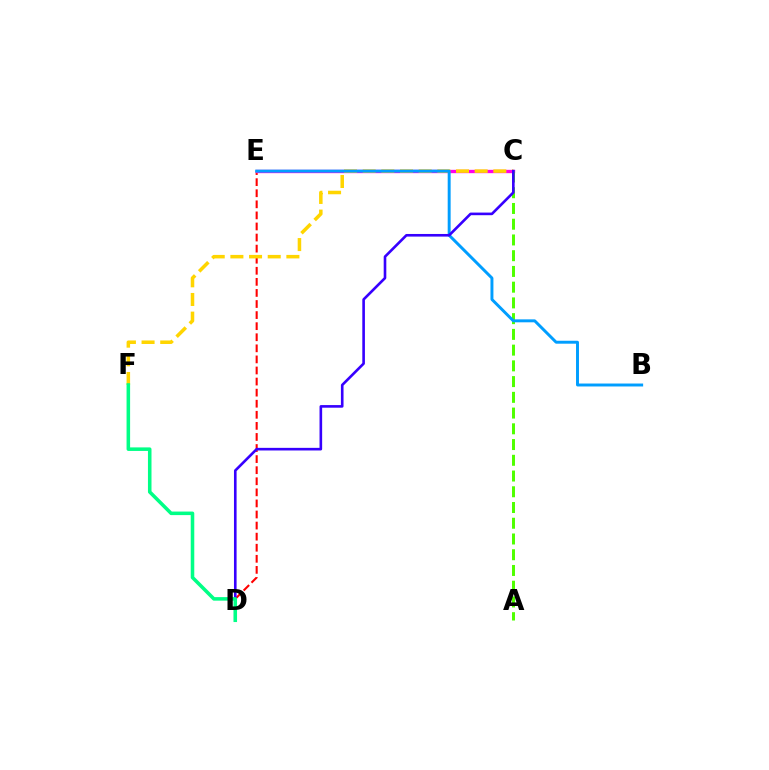{('D', 'E'): [{'color': '#ff0000', 'line_style': 'dashed', 'thickness': 1.5}], ('C', 'E'): [{'color': '#ff00ed', 'line_style': 'solid', 'thickness': 2.4}], ('A', 'C'): [{'color': '#4fff00', 'line_style': 'dashed', 'thickness': 2.14}], ('C', 'F'): [{'color': '#ffd500', 'line_style': 'dashed', 'thickness': 2.54}], ('B', 'E'): [{'color': '#009eff', 'line_style': 'solid', 'thickness': 2.12}], ('C', 'D'): [{'color': '#3700ff', 'line_style': 'solid', 'thickness': 1.89}], ('D', 'F'): [{'color': '#00ff86', 'line_style': 'solid', 'thickness': 2.55}]}